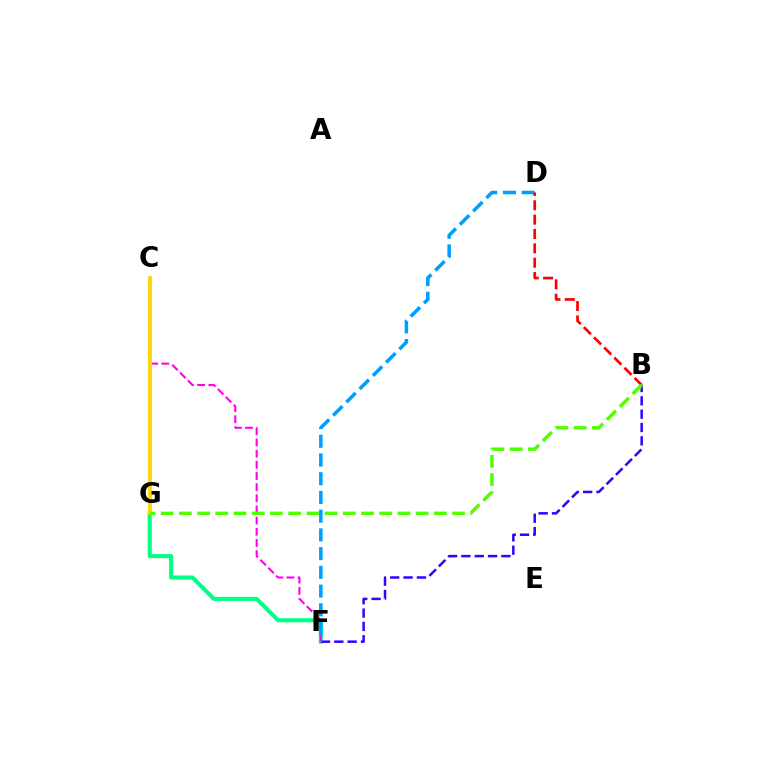{('F', 'G'): [{'color': '#00ff86', 'line_style': 'solid', 'thickness': 2.94}], ('B', 'F'): [{'color': '#3700ff', 'line_style': 'dashed', 'thickness': 1.81}], ('C', 'F'): [{'color': '#ff00ed', 'line_style': 'dashed', 'thickness': 1.52}], ('D', 'F'): [{'color': '#009eff', 'line_style': 'dashed', 'thickness': 2.54}], ('B', 'D'): [{'color': '#ff0000', 'line_style': 'dashed', 'thickness': 1.95}], ('C', 'G'): [{'color': '#ffd500', 'line_style': 'solid', 'thickness': 2.75}], ('B', 'G'): [{'color': '#4fff00', 'line_style': 'dashed', 'thickness': 2.47}]}